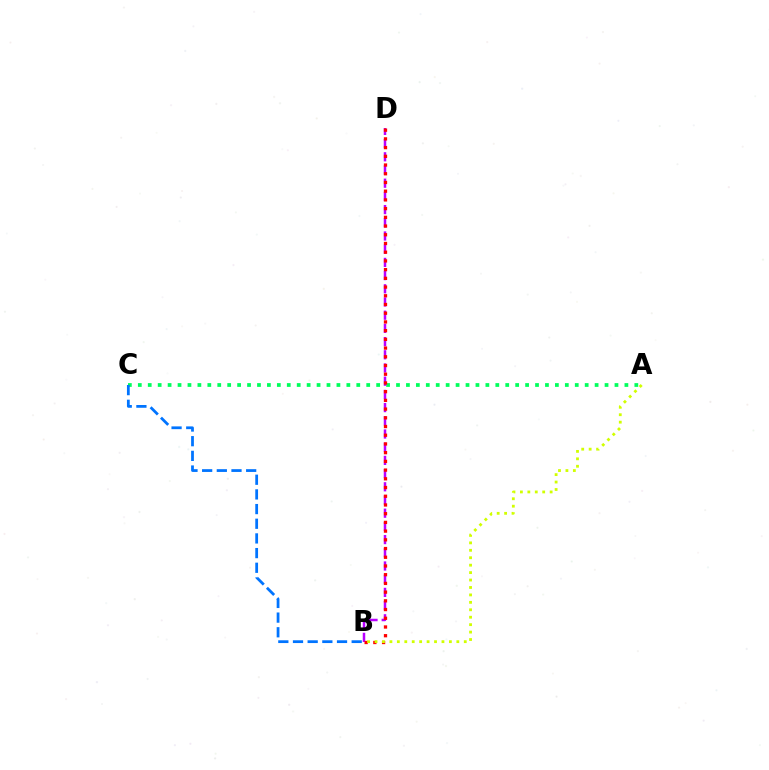{('A', 'C'): [{'color': '#00ff5c', 'line_style': 'dotted', 'thickness': 2.7}], ('B', 'D'): [{'color': '#b900ff', 'line_style': 'dashed', 'thickness': 1.79}, {'color': '#ff0000', 'line_style': 'dotted', 'thickness': 2.37}], ('B', 'C'): [{'color': '#0074ff', 'line_style': 'dashed', 'thickness': 1.99}], ('A', 'B'): [{'color': '#d1ff00', 'line_style': 'dotted', 'thickness': 2.02}]}